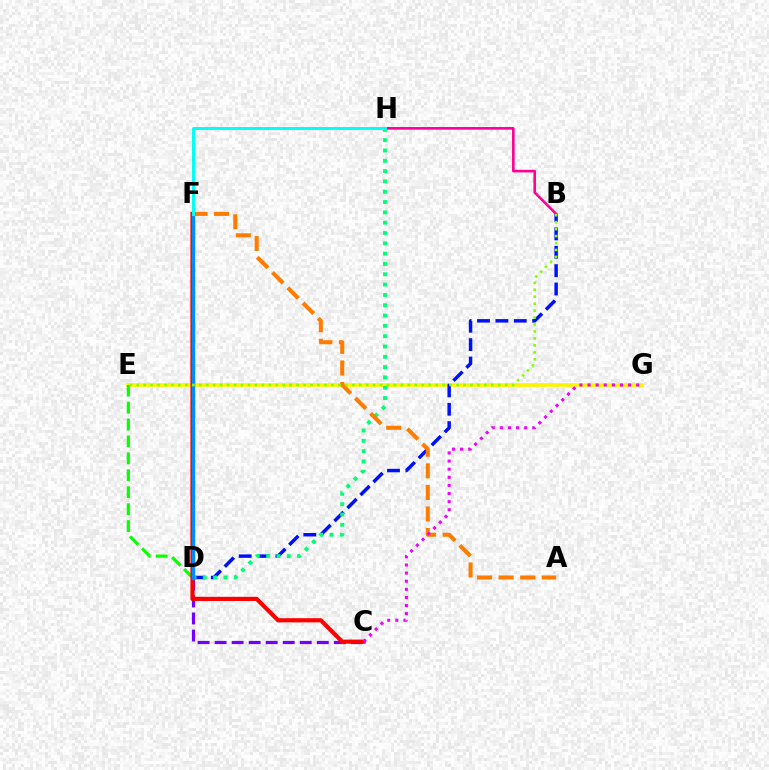{('E', 'G'): [{'color': '#fcf500', 'line_style': 'solid', 'thickness': 2.62}], ('B', 'D'): [{'color': '#0010ff', 'line_style': 'dashed', 'thickness': 2.5}], ('D', 'E'): [{'color': '#08ff00', 'line_style': 'dashed', 'thickness': 2.3}], ('C', 'D'): [{'color': '#7200ff', 'line_style': 'dashed', 'thickness': 2.31}], ('C', 'F'): [{'color': '#ff0000', 'line_style': 'solid', 'thickness': 3.0}], ('D', 'H'): [{'color': '#00ff74', 'line_style': 'dotted', 'thickness': 2.8}], ('A', 'F'): [{'color': '#ff7c00', 'line_style': 'dashed', 'thickness': 2.93}], ('B', 'H'): [{'color': '#ff0094', 'line_style': 'solid', 'thickness': 1.89}], ('C', 'G'): [{'color': '#ee00ff', 'line_style': 'dotted', 'thickness': 2.2}], ('D', 'F'): [{'color': '#008cff', 'line_style': 'solid', 'thickness': 2.45}], ('B', 'E'): [{'color': '#84ff00', 'line_style': 'dotted', 'thickness': 1.89}], ('F', 'H'): [{'color': '#00fff6', 'line_style': 'solid', 'thickness': 2.13}]}